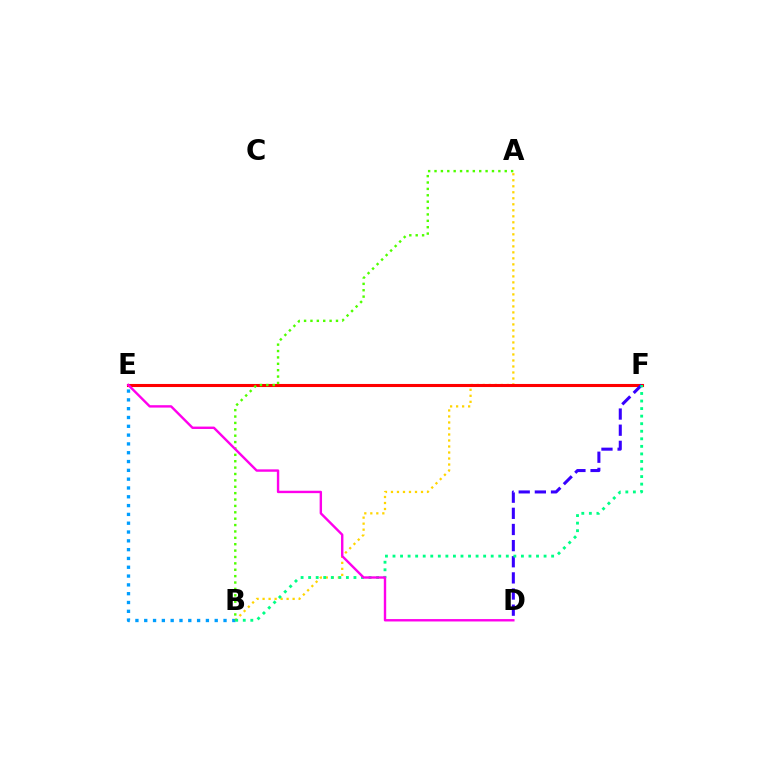{('A', 'B'): [{'color': '#ffd500', 'line_style': 'dotted', 'thickness': 1.63}, {'color': '#4fff00', 'line_style': 'dotted', 'thickness': 1.73}], ('B', 'E'): [{'color': '#009eff', 'line_style': 'dotted', 'thickness': 2.39}], ('E', 'F'): [{'color': '#ff0000', 'line_style': 'solid', 'thickness': 2.22}], ('D', 'F'): [{'color': '#3700ff', 'line_style': 'dashed', 'thickness': 2.19}], ('B', 'F'): [{'color': '#00ff86', 'line_style': 'dotted', 'thickness': 2.05}], ('D', 'E'): [{'color': '#ff00ed', 'line_style': 'solid', 'thickness': 1.73}]}